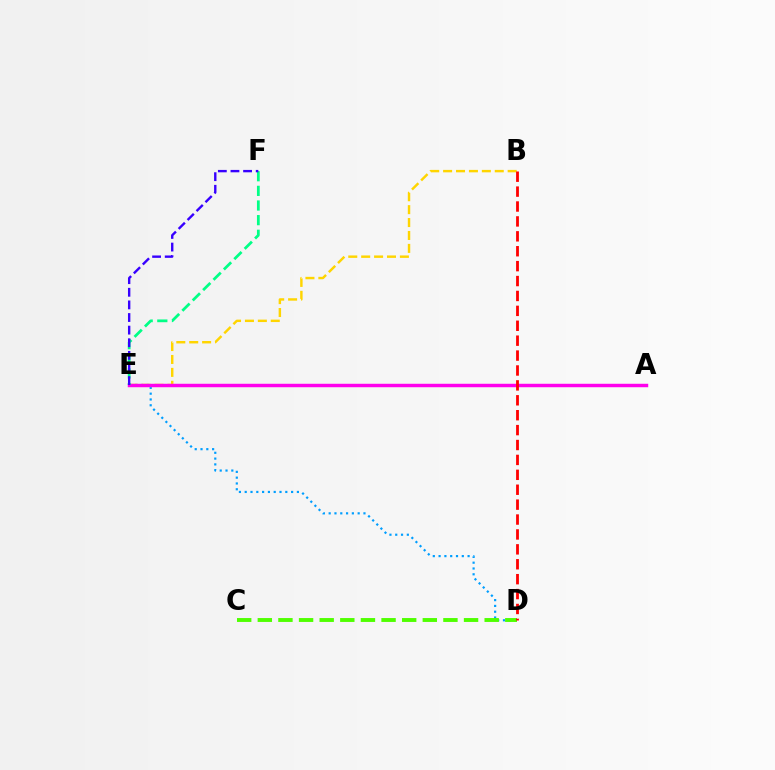{('D', 'E'): [{'color': '#009eff', 'line_style': 'dotted', 'thickness': 1.58}], ('C', 'D'): [{'color': '#4fff00', 'line_style': 'dashed', 'thickness': 2.8}], ('B', 'E'): [{'color': '#ffd500', 'line_style': 'dashed', 'thickness': 1.75}], ('A', 'E'): [{'color': '#ff00ed', 'line_style': 'solid', 'thickness': 2.48}], ('E', 'F'): [{'color': '#00ff86', 'line_style': 'dashed', 'thickness': 1.99}, {'color': '#3700ff', 'line_style': 'dashed', 'thickness': 1.71}], ('B', 'D'): [{'color': '#ff0000', 'line_style': 'dashed', 'thickness': 2.02}]}